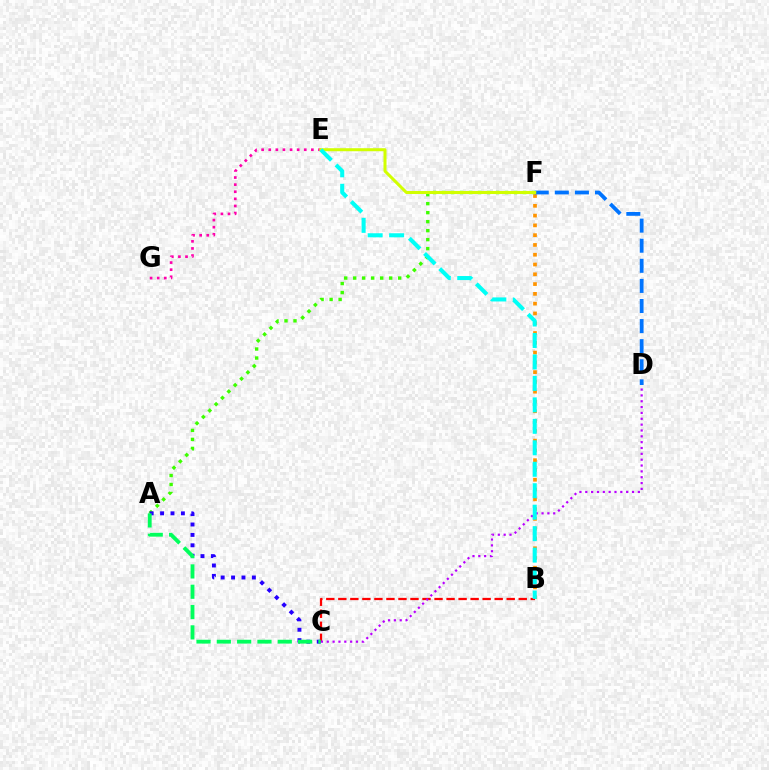{('B', 'F'): [{'color': '#ff9400', 'line_style': 'dotted', 'thickness': 2.66}], ('A', 'F'): [{'color': '#3dff00', 'line_style': 'dotted', 'thickness': 2.44}], ('B', 'C'): [{'color': '#ff0000', 'line_style': 'dashed', 'thickness': 1.63}], ('D', 'F'): [{'color': '#0074ff', 'line_style': 'dashed', 'thickness': 2.73}], ('A', 'C'): [{'color': '#2500ff', 'line_style': 'dotted', 'thickness': 2.82}, {'color': '#00ff5c', 'line_style': 'dashed', 'thickness': 2.76}], ('E', 'G'): [{'color': '#ff00ac', 'line_style': 'dotted', 'thickness': 1.93}], ('E', 'F'): [{'color': '#d1ff00', 'line_style': 'solid', 'thickness': 2.18}], ('C', 'D'): [{'color': '#b900ff', 'line_style': 'dotted', 'thickness': 1.59}], ('B', 'E'): [{'color': '#00fff6', 'line_style': 'dashed', 'thickness': 2.92}]}